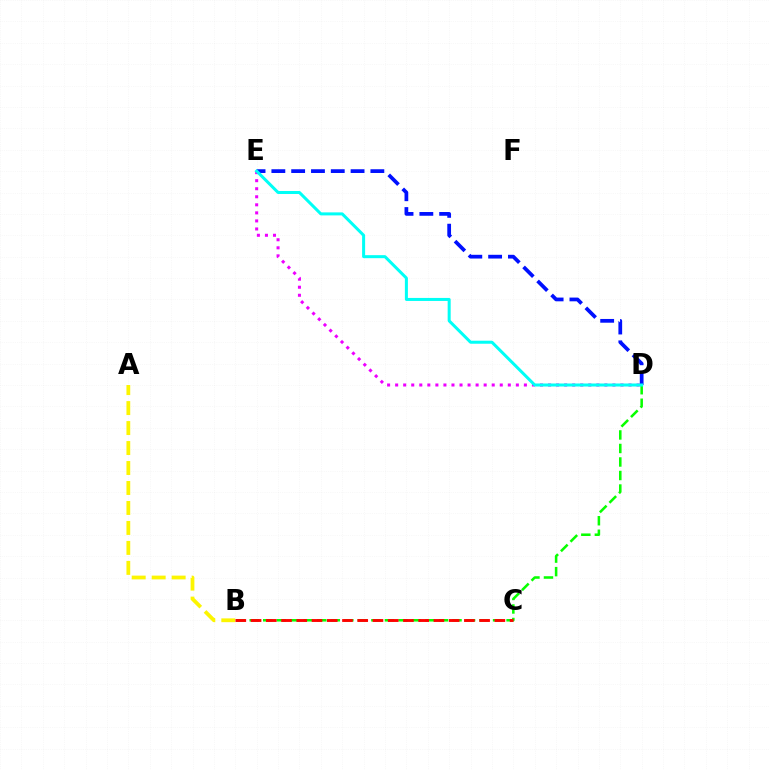{('D', 'E'): [{'color': '#0010ff', 'line_style': 'dashed', 'thickness': 2.69}, {'color': '#ee00ff', 'line_style': 'dotted', 'thickness': 2.19}, {'color': '#00fff6', 'line_style': 'solid', 'thickness': 2.18}], ('B', 'D'): [{'color': '#08ff00', 'line_style': 'dashed', 'thickness': 1.84}], ('A', 'B'): [{'color': '#fcf500', 'line_style': 'dashed', 'thickness': 2.71}], ('B', 'C'): [{'color': '#ff0000', 'line_style': 'dashed', 'thickness': 2.07}]}